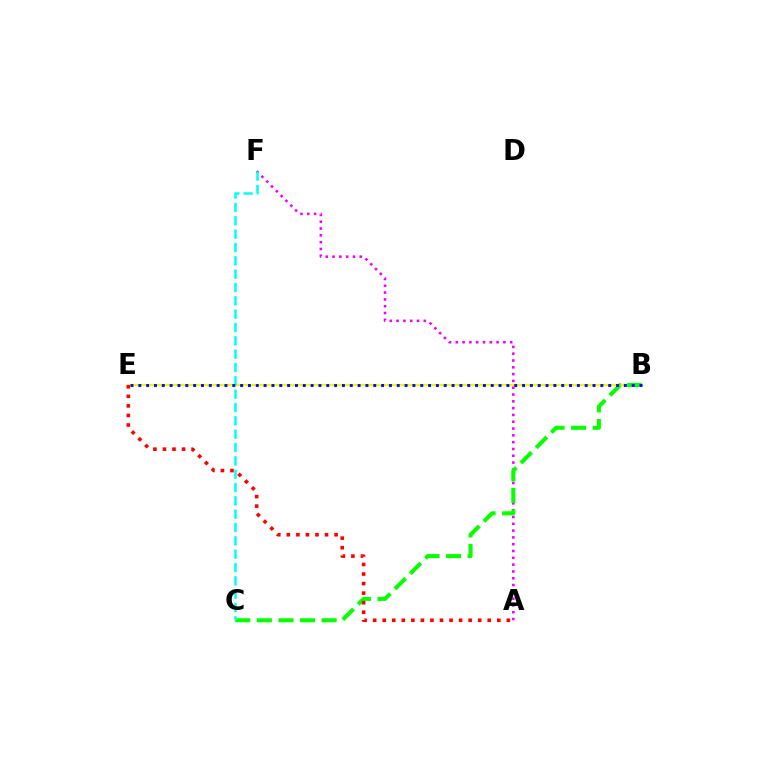{('B', 'E'): [{'color': '#fcf500', 'line_style': 'solid', 'thickness': 1.61}, {'color': '#0010ff', 'line_style': 'dotted', 'thickness': 2.13}], ('A', 'F'): [{'color': '#ee00ff', 'line_style': 'dotted', 'thickness': 1.85}], ('B', 'C'): [{'color': '#08ff00', 'line_style': 'dashed', 'thickness': 2.93}], ('C', 'F'): [{'color': '#00fff6', 'line_style': 'dashed', 'thickness': 1.81}], ('A', 'E'): [{'color': '#ff0000', 'line_style': 'dotted', 'thickness': 2.59}]}